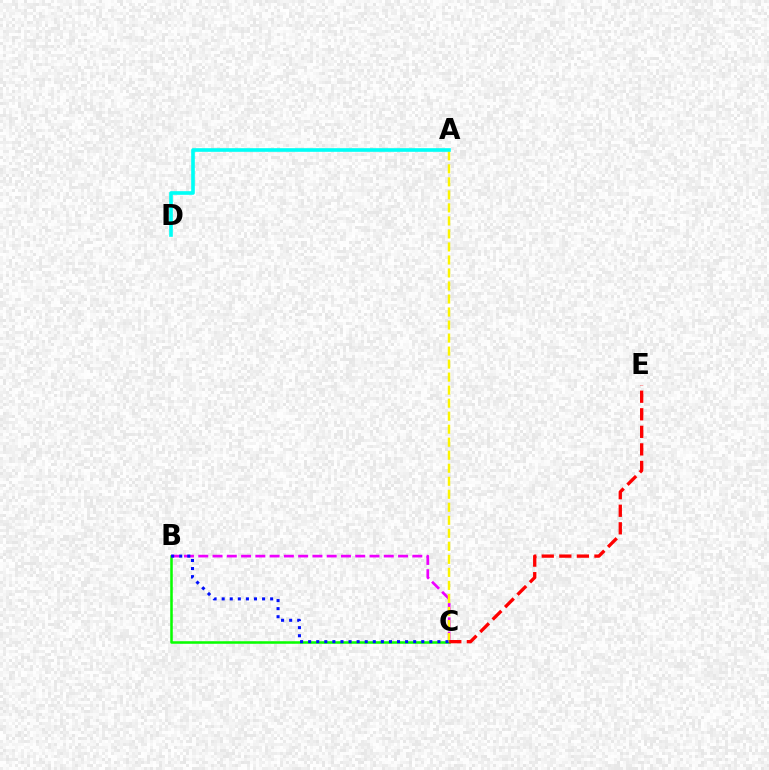{('B', 'C'): [{'color': '#08ff00', 'line_style': 'solid', 'thickness': 1.83}, {'color': '#ee00ff', 'line_style': 'dashed', 'thickness': 1.94}, {'color': '#0010ff', 'line_style': 'dotted', 'thickness': 2.19}], ('A', 'C'): [{'color': '#fcf500', 'line_style': 'dashed', 'thickness': 1.77}], ('C', 'E'): [{'color': '#ff0000', 'line_style': 'dashed', 'thickness': 2.38}], ('A', 'D'): [{'color': '#00fff6', 'line_style': 'solid', 'thickness': 2.62}]}